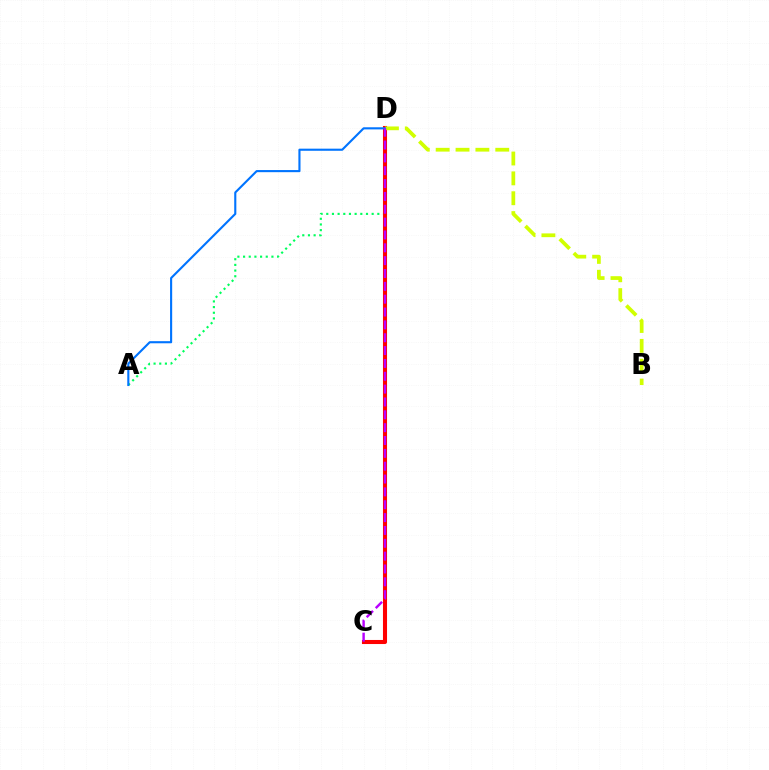{('A', 'D'): [{'color': '#00ff5c', 'line_style': 'dotted', 'thickness': 1.54}, {'color': '#0074ff', 'line_style': 'solid', 'thickness': 1.53}], ('C', 'D'): [{'color': '#ff0000', 'line_style': 'solid', 'thickness': 2.93}, {'color': '#b900ff', 'line_style': 'dashed', 'thickness': 1.75}], ('B', 'D'): [{'color': '#d1ff00', 'line_style': 'dashed', 'thickness': 2.7}]}